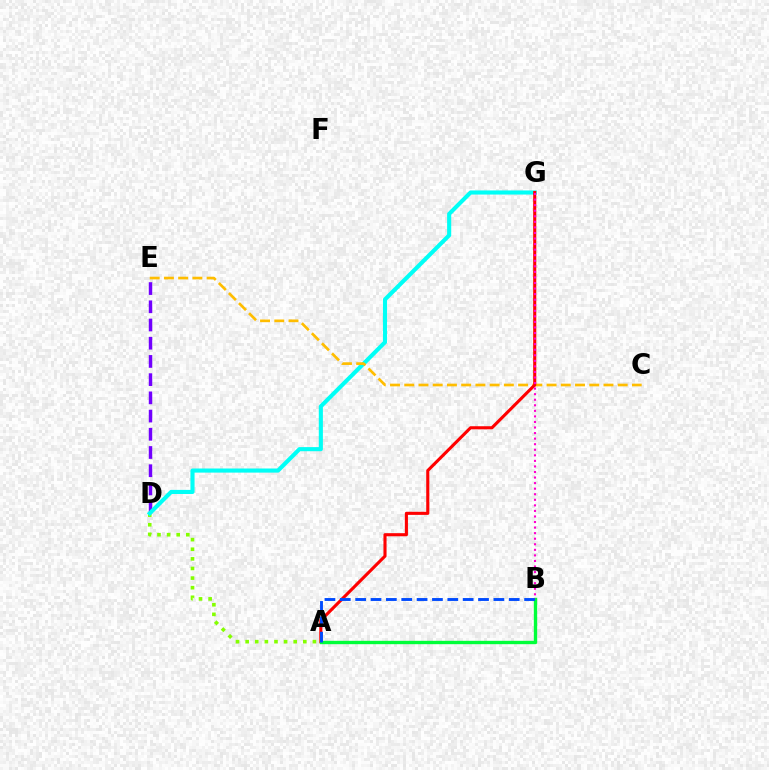{('A', 'D'): [{'color': '#84ff00', 'line_style': 'dotted', 'thickness': 2.61}], ('D', 'E'): [{'color': '#7200ff', 'line_style': 'dashed', 'thickness': 2.47}], ('D', 'G'): [{'color': '#00fff6', 'line_style': 'solid', 'thickness': 2.96}], ('C', 'E'): [{'color': '#ffbd00', 'line_style': 'dashed', 'thickness': 1.93}], ('A', 'G'): [{'color': '#ff0000', 'line_style': 'solid', 'thickness': 2.23}], ('A', 'B'): [{'color': '#00ff39', 'line_style': 'solid', 'thickness': 2.42}, {'color': '#004bff', 'line_style': 'dashed', 'thickness': 2.09}], ('B', 'G'): [{'color': '#ff00cf', 'line_style': 'dotted', 'thickness': 1.51}]}